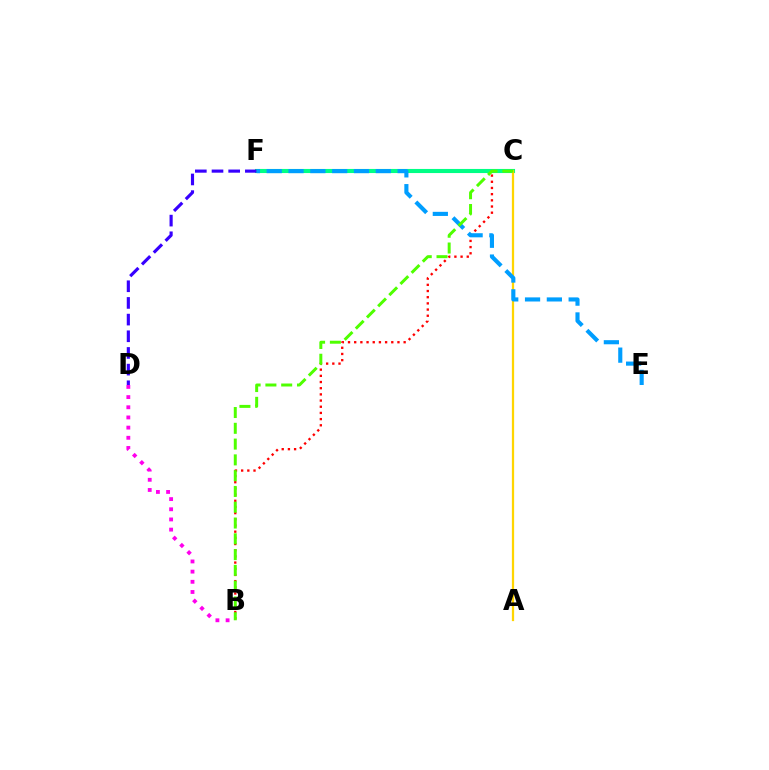{('B', 'C'): [{'color': '#ff0000', 'line_style': 'dotted', 'thickness': 1.68}, {'color': '#4fff00', 'line_style': 'dashed', 'thickness': 2.14}], ('C', 'F'): [{'color': '#00ff86', 'line_style': 'solid', 'thickness': 2.96}], ('A', 'C'): [{'color': '#ffd500', 'line_style': 'solid', 'thickness': 1.62}], ('D', 'F'): [{'color': '#3700ff', 'line_style': 'dashed', 'thickness': 2.26}], ('E', 'F'): [{'color': '#009eff', 'line_style': 'dashed', 'thickness': 2.96}], ('B', 'D'): [{'color': '#ff00ed', 'line_style': 'dotted', 'thickness': 2.76}]}